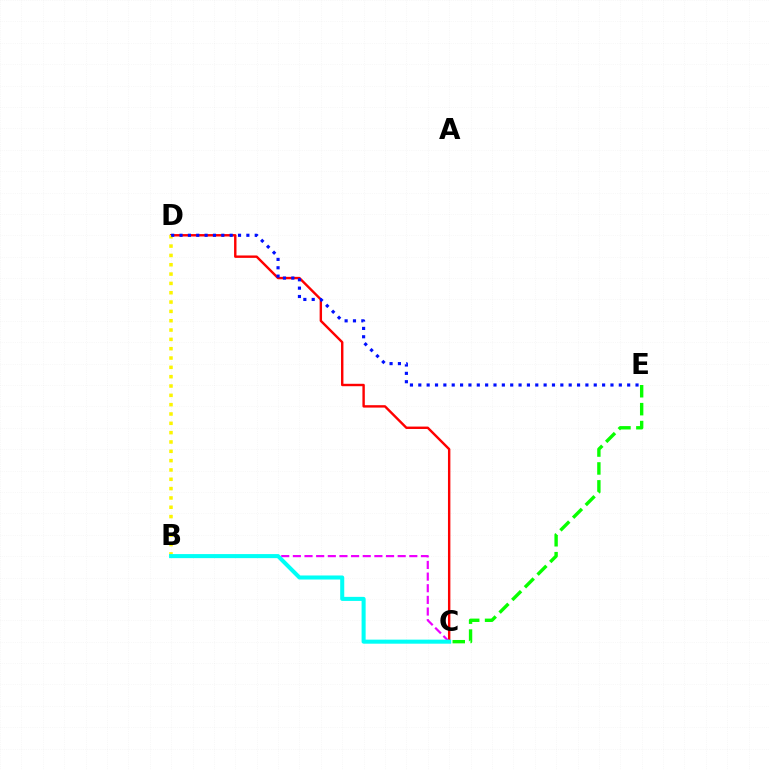{('C', 'D'): [{'color': '#ff0000', 'line_style': 'solid', 'thickness': 1.74}], ('B', 'C'): [{'color': '#ee00ff', 'line_style': 'dashed', 'thickness': 1.58}, {'color': '#00fff6', 'line_style': 'solid', 'thickness': 2.92}], ('B', 'D'): [{'color': '#fcf500', 'line_style': 'dotted', 'thickness': 2.53}], ('D', 'E'): [{'color': '#0010ff', 'line_style': 'dotted', 'thickness': 2.27}], ('C', 'E'): [{'color': '#08ff00', 'line_style': 'dashed', 'thickness': 2.43}]}